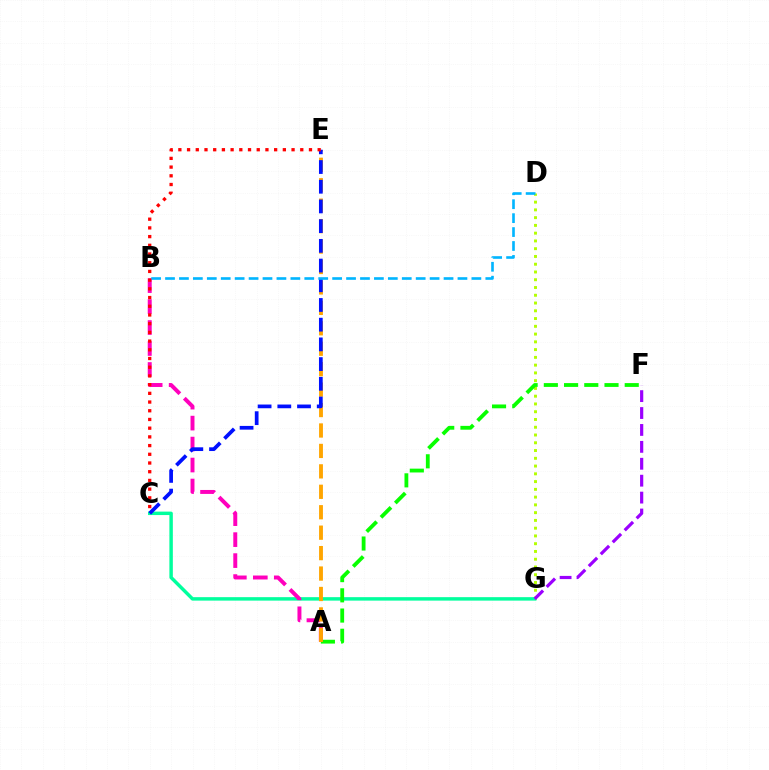{('D', 'G'): [{'color': '#b3ff00', 'line_style': 'dotted', 'thickness': 2.11}], ('C', 'G'): [{'color': '#00ff9d', 'line_style': 'solid', 'thickness': 2.49}], ('A', 'B'): [{'color': '#ff00bd', 'line_style': 'dashed', 'thickness': 2.85}], ('A', 'F'): [{'color': '#08ff00', 'line_style': 'dashed', 'thickness': 2.75}], ('A', 'E'): [{'color': '#ffa500', 'line_style': 'dashed', 'thickness': 2.78}], ('C', 'E'): [{'color': '#0010ff', 'line_style': 'dashed', 'thickness': 2.68}, {'color': '#ff0000', 'line_style': 'dotted', 'thickness': 2.37}], ('B', 'D'): [{'color': '#00b5ff', 'line_style': 'dashed', 'thickness': 1.89}], ('F', 'G'): [{'color': '#9b00ff', 'line_style': 'dashed', 'thickness': 2.3}]}